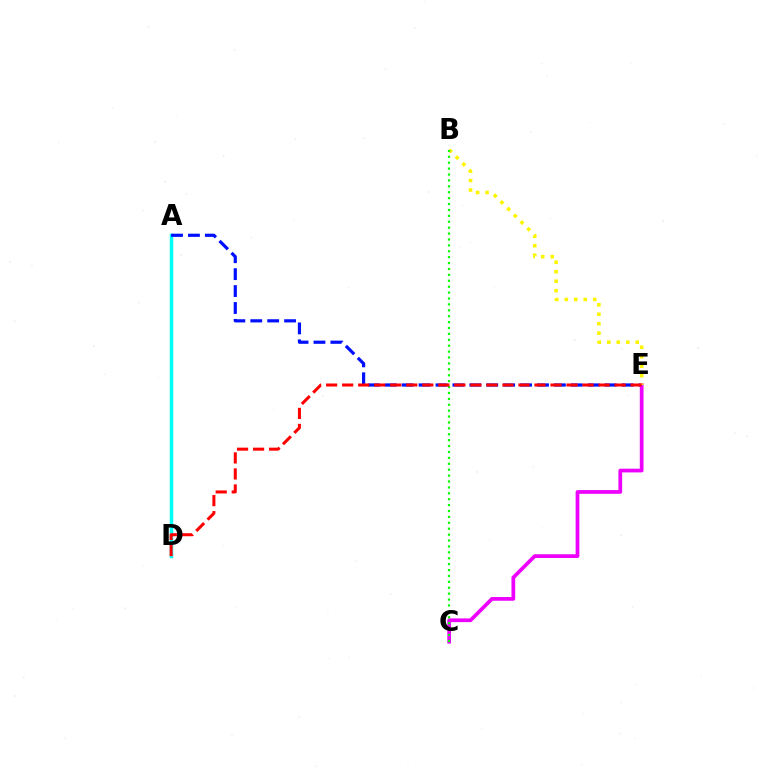{('A', 'D'): [{'color': '#00fff6', 'line_style': 'solid', 'thickness': 2.51}], ('A', 'E'): [{'color': '#0010ff', 'line_style': 'dashed', 'thickness': 2.3}], ('C', 'E'): [{'color': '#ee00ff', 'line_style': 'solid', 'thickness': 2.68}], ('B', 'E'): [{'color': '#fcf500', 'line_style': 'dotted', 'thickness': 2.57}], ('B', 'C'): [{'color': '#08ff00', 'line_style': 'dotted', 'thickness': 1.6}], ('D', 'E'): [{'color': '#ff0000', 'line_style': 'dashed', 'thickness': 2.18}]}